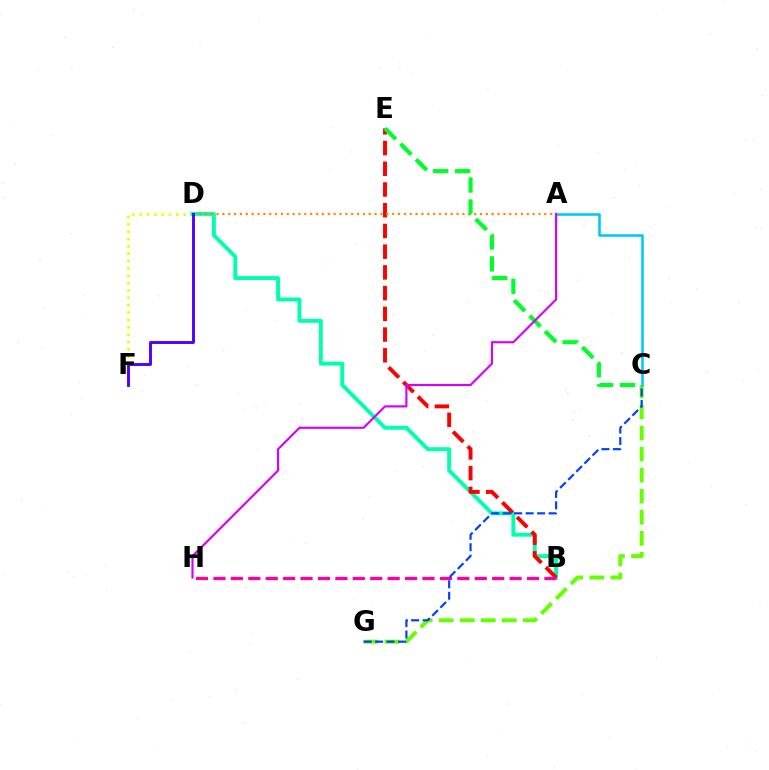{('D', 'F'): [{'color': '#eeff00', 'line_style': 'dotted', 'thickness': 2.0}, {'color': '#4f00ff', 'line_style': 'solid', 'thickness': 2.09}], ('B', 'D'): [{'color': '#00ffaf', 'line_style': 'solid', 'thickness': 2.83}], ('B', 'E'): [{'color': '#ff0000', 'line_style': 'dashed', 'thickness': 2.82}], ('C', 'G'): [{'color': '#66ff00', 'line_style': 'dashed', 'thickness': 2.86}, {'color': '#003fff', 'line_style': 'dashed', 'thickness': 1.56}], ('A', 'D'): [{'color': '#ff8800', 'line_style': 'dotted', 'thickness': 1.59}], ('B', 'H'): [{'color': '#ff00a0', 'line_style': 'dashed', 'thickness': 2.37}], ('A', 'C'): [{'color': '#00c7ff', 'line_style': 'solid', 'thickness': 1.85}], ('C', 'E'): [{'color': '#00ff27', 'line_style': 'dashed', 'thickness': 2.98}], ('A', 'H'): [{'color': '#d600ff', 'line_style': 'solid', 'thickness': 1.55}]}